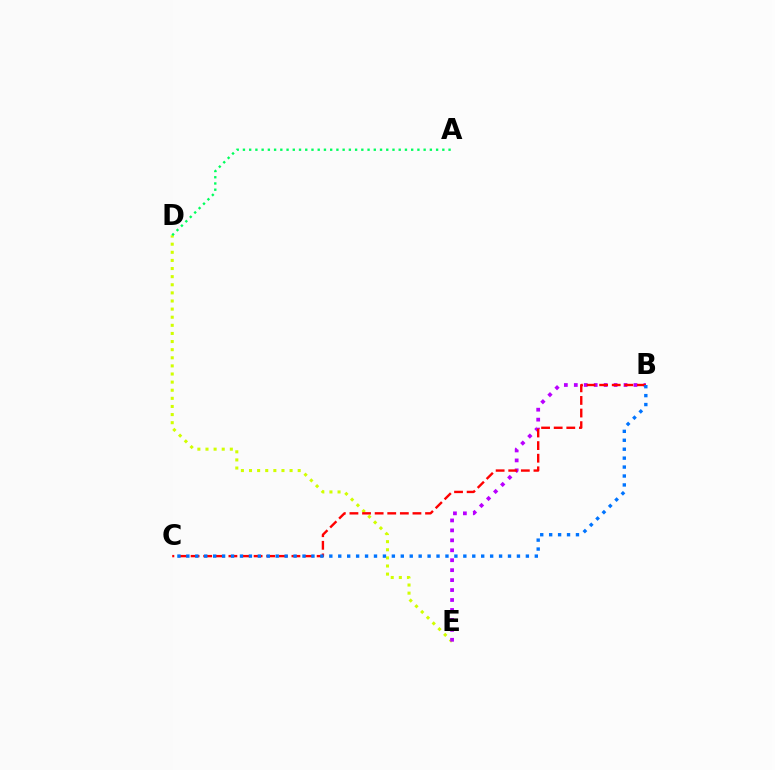{('D', 'E'): [{'color': '#d1ff00', 'line_style': 'dotted', 'thickness': 2.2}], ('B', 'E'): [{'color': '#b900ff', 'line_style': 'dotted', 'thickness': 2.7}], ('B', 'C'): [{'color': '#ff0000', 'line_style': 'dashed', 'thickness': 1.71}, {'color': '#0074ff', 'line_style': 'dotted', 'thickness': 2.43}], ('A', 'D'): [{'color': '#00ff5c', 'line_style': 'dotted', 'thickness': 1.69}]}